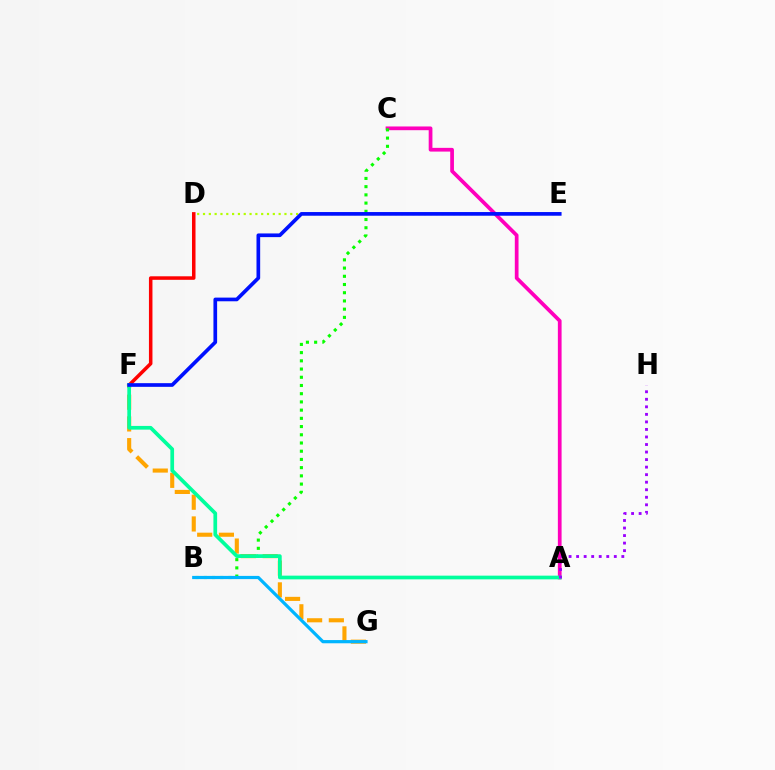{('D', 'F'): [{'color': '#ff0000', 'line_style': 'solid', 'thickness': 2.53}], ('A', 'C'): [{'color': '#ff00bd', 'line_style': 'solid', 'thickness': 2.68}], ('B', 'C'): [{'color': '#08ff00', 'line_style': 'dotted', 'thickness': 2.23}], ('F', 'G'): [{'color': '#ffa500', 'line_style': 'dashed', 'thickness': 2.95}], ('D', 'E'): [{'color': '#b3ff00', 'line_style': 'dotted', 'thickness': 1.58}], ('A', 'F'): [{'color': '#00ff9d', 'line_style': 'solid', 'thickness': 2.67}], ('A', 'H'): [{'color': '#9b00ff', 'line_style': 'dotted', 'thickness': 2.05}], ('B', 'G'): [{'color': '#00b5ff', 'line_style': 'solid', 'thickness': 2.31}], ('E', 'F'): [{'color': '#0010ff', 'line_style': 'solid', 'thickness': 2.65}]}